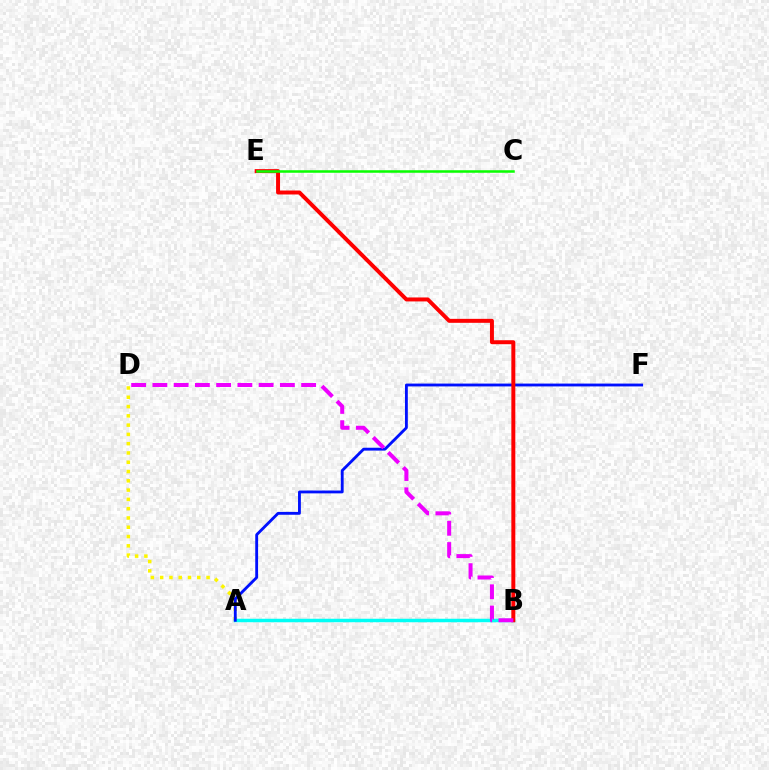{('A', 'D'): [{'color': '#fcf500', 'line_style': 'dotted', 'thickness': 2.52}], ('A', 'B'): [{'color': '#00fff6', 'line_style': 'solid', 'thickness': 2.51}], ('A', 'F'): [{'color': '#0010ff', 'line_style': 'solid', 'thickness': 2.05}], ('B', 'E'): [{'color': '#ff0000', 'line_style': 'solid', 'thickness': 2.85}], ('C', 'E'): [{'color': '#08ff00', 'line_style': 'solid', 'thickness': 1.82}], ('B', 'D'): [{'color': '#ee00ff', 'line_style': 'dashed', 'thickness': 2.89}]}